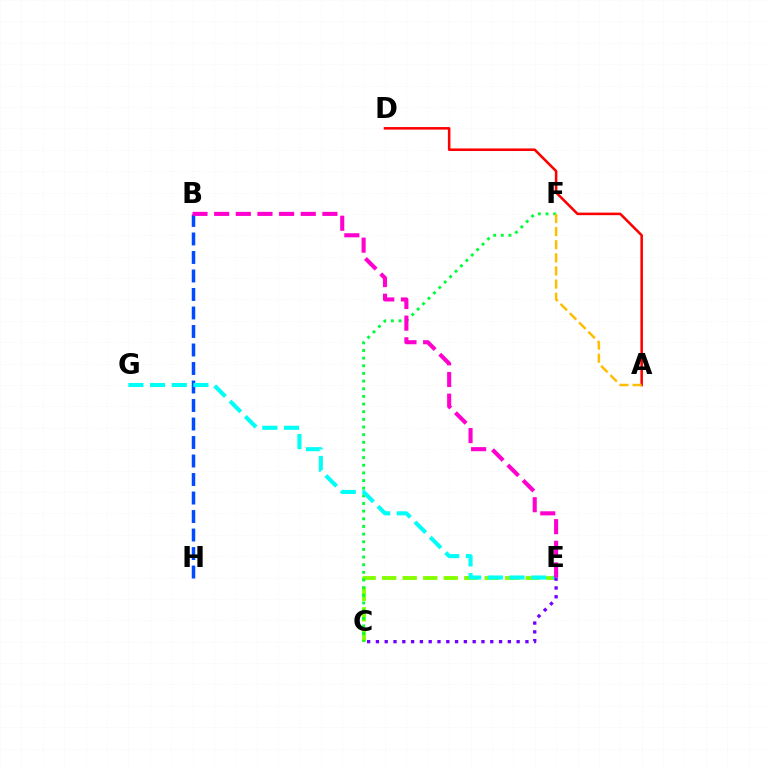{('B', 'H'): [{'color': '#004bff', 'line_style': 'dashed', 'thickness': 2.51}], ('C', 'E'): [{'color': '#84ff00', 'line_style': 'dashed', 'thickness': 2.79}, {'color': '#7200ff', 'line_style': 'dotted', 'thickness': 2.39}], ('C', 'F'): [{'color': '#00ff39', 'line_style': 'dotted', 'thickness': 2.08}], ('E', 'G'): [{'color': '#00fff6', 'line_style': 'dashed', 'thickness': 2.94}], ('A', 'D'): [{'color': '#ff0000', 'line_style': 'solid', 'thickness': 1.84}], ('B', 'E'): [{'color': '#ff00cf', 'line_style': 'dashed', 'thickness': 2.94}], ('A', 'F'): [{'color': '#ffbd00', 'line_style': 'dashed', 'thickness': 1.78}]}